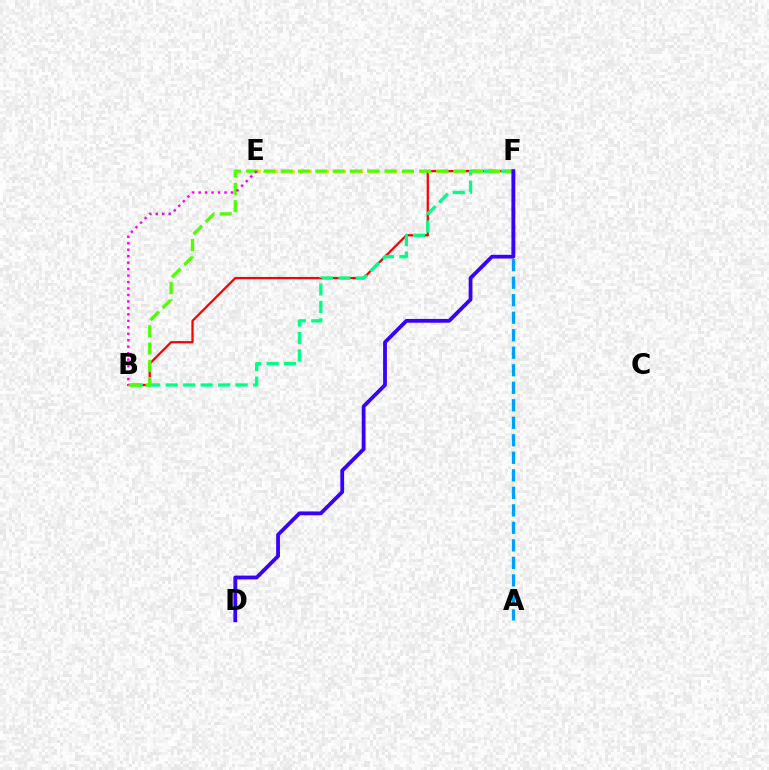{('B', 'F'): [{'color': '#ff0000', 'line_style': 'solid', 'thickness': 1.63}, {'color': '#00ff86', 'line_style': 'dashed', 'thickness': 2.37}, {'color': '#4fff00', 'line_style': 'dashed', 'thickness': 2.35}], ('E', 'F'): [{'color': '#ffd500', 'line_style': 'dotted', 'thickness': 2.31}], ('A', 'F'): [{'color': '#009eff', 'line_style': 'dashed', 'thickness': 2.38}], ('D', 'F'): [{'color': '#3700ff', 'line_style': 'solid', 'thickness': 2.72}], ('B', 'E'): [{'color': '#ff00ed', 'line_style': 'dotted', 'thickness': 1.76}]}